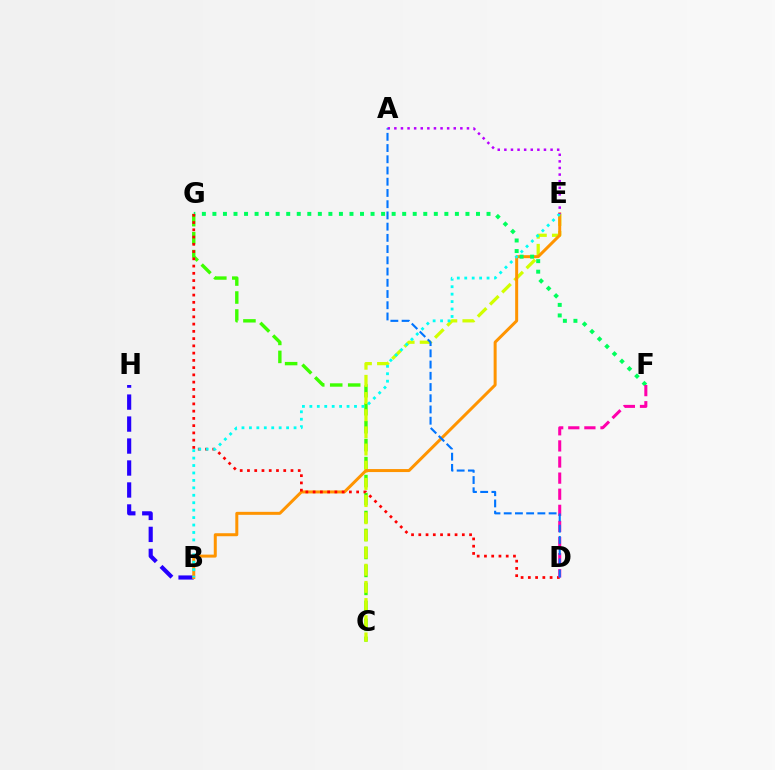{('C', 'G'): [{'color': '#3dff00', 'line_style': 'dashed', 'thickness': 2.44}], ('B', 'H'): [{'color': '#2500ff', 'line_style': 'dashed', 'thickness': 2.99}], ('C', 'E'): [{'color': '#d1ff00', 'line_style': 'dashed', 'thickness': 2.33}], ('B', 'E'): [{'color': '#ff9400', 'line_style': 'solid', 'thickness': 2.16}, {'color': '#00fff6', 'line_style': 'dotted', 'thickness': 2.02}], ('F', 'G'): [{'color': '#00ff5c', 'line_style': 'dotted', 'thickness': 2.86}], ('D', 'G'): [{'color': '#ff0000', 'line_style': 'dotted', 'thickness': 1.97}], ('D', 'F'): [{'color': '#ff00ac', 'line_style': 'dashed', 'thickness': 2.19}], ('A', 'E'): [{'color': '#b900ff', 'line_style': 'dotted', 'thickness': 1.79}], ('A', 'D'): [{'color': '#0074ff', 'line_style': 'dashed', 'thickness': 1.53}]}